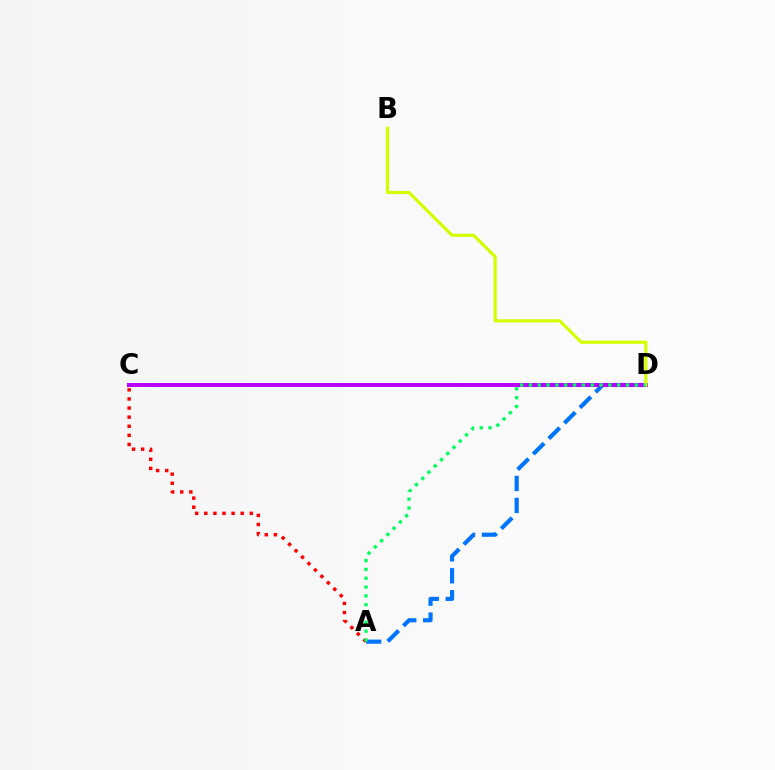{('A', 'C'): [{'color': '#ff0000', 'line_style': 'dotted', 'thickness': 2.47}], ('A', 'D'): [{'color': '#0074ff', 'line_style': 'dashed', 'thickness': 2.98}, {'color': '#00ff5c', 'line_style': 'dotted', 'thickness': 2.4}], ('C', 'D'): [{'color': '#b900ff', 'line_style': 'solid', 'thickness': 2.89}], ('B', 'D'): [{'color': '#d1ff00', 'line_style': 'solid', 'thickness': 2.29}]}